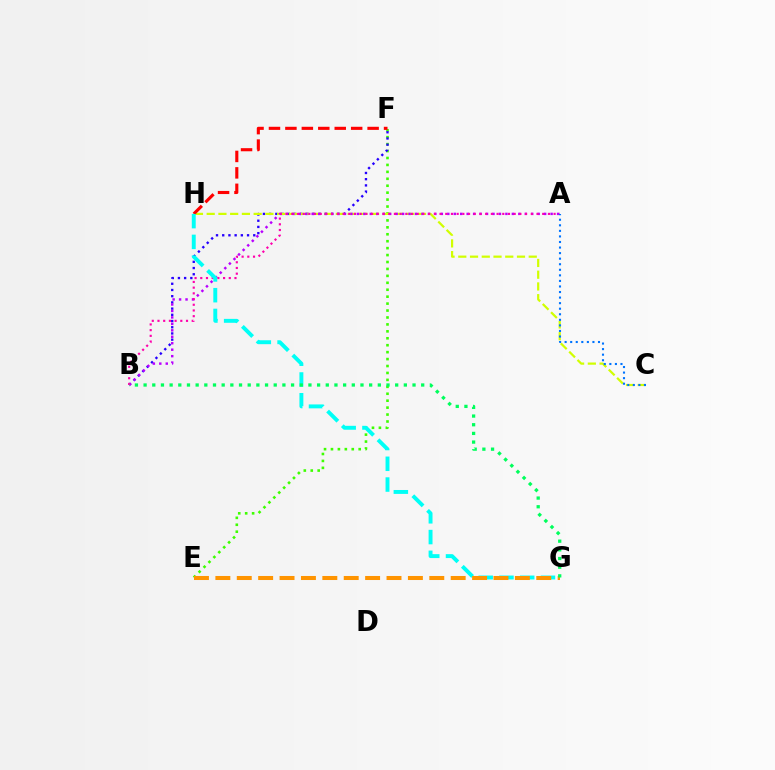{('E', 'F'): [{'color': '#3dff00', 'line_style': 'dotted', 'thickness': 1.88}], ('B', 'F'): [{'color': '#2500ff', 'line_style': 'dotted', 'thickness': 1.69}], ('C', 'H'): [{'color': '#d1ff00', 'line_style': 'dashed', 'thickness': 1.6}], ('A', 'B'): [{'color': '#b900ff', 'line_style': 'dotted', 'thickness': 1.75}, {'color': '#ff00ac', 'line_style': 'dotted', 'thickness': 1.55}], ('A', 'C'): [{'color': '#0074ff', 'line_style': 'dotted', 'thickness': 1.51}], ('F', 'H'): [{'color': '#ff0000', 'line_style': 'dashed', 'thickness': 2.23}], ('G', 'H'): [{'color': '#00fff6', 'line_style': 'dashed', 'thickness': 2.82}], ('E', 'G'): [{'color': '#ff9400', 'line_style': 'dashed', 'thickness': 2.91}], ('B', 'G'): [{'color': '#00ff5c', 'line_style': 'dotted', 'thickness': 2.36}]}